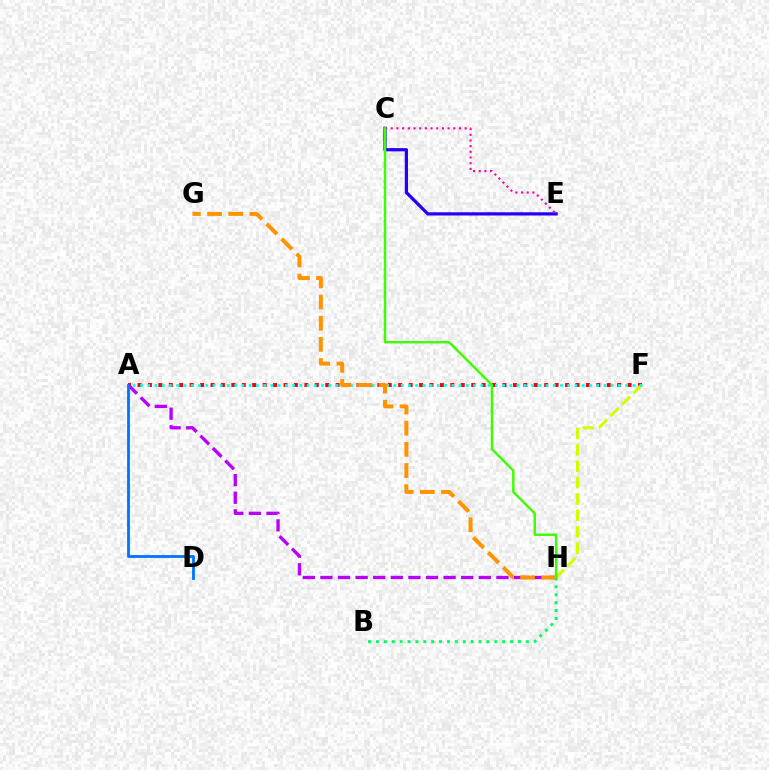{('A', 'F'): [{'color': '#ff0000', 'line_style': 'dotted', 'thickness': 2.83}, {'color': '#00fff6', 'line_style': 'dotted', 'thickness': 1.97}], ('F', 'H'): [{'color': '#d1ff00', 'line_style': 'dashed', 'thickness': 2.22}], ('C', 'E'): [{'color': '#2500ff', 'line_style': 'solid', 'thickness': 2.33}, {'color': '#ff00ac', 'line_style': 'dotted', 'thickness': 1.54}], ('A', 'H'): [{'color': '#b900ff', 'line_style': 'dashed', 'thickness': 2.39}], ('B', 'H'): [{'color': '#00ff5c', 'line_style': 'dotted', 'thickness': 2.14}], ('G', 'H'): [{'color': '#ff9400', 'line_style': 'dashed', 'thickness': 2.88}], ('A', 'D'): [{'color': '#0074ff', 'line_style': 'solid', 'thickness': 2.01}], ('C', 'H'): [{'color': '#3dff00', 'line_style': 'solid', 'thickness': 1.75}]}